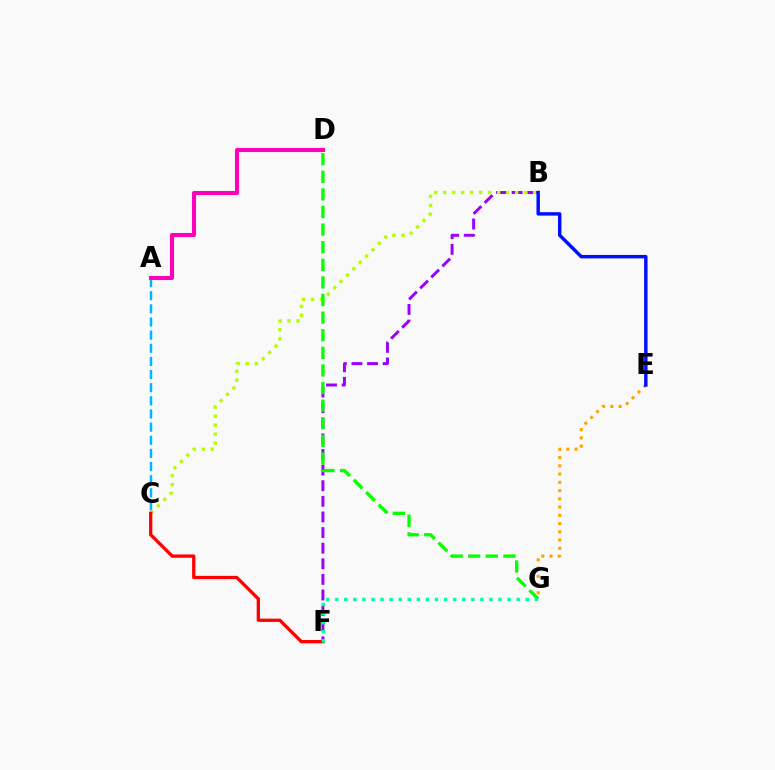{('A', 'C'): [{'color': '#00b5ff', 'line_style': 'dashed', 'thickness': 1.78}], ('B', 'F'): [{'color': '#9b00ff', 'line_style': 'dashed', 'thickness': 2.12}], ('B', 'C'): [{'color': '#b3ff00', 'line_style': 'dotted', 'thickness': 2.44}], ('D', 'G'): [{'color': '#08ff00', 'line_style': 'dashed', 'thickness': 2.39}], ('C', 'F'): [{'color': '#ff0000', 'line_style': 'solid', 'thickness': 2.37}], ('A', 'D'): [{'color': '#ff00bd', 'line_style': 'solid', 'thickness': 2.94}], ('F', 'G'): [{'color': '#00ff9d', 'line_style': 'dotted', 'thickness': 2.47}], ('E', 'G'): [{'color': '#ffa500', 'line_style': 'dotted', 'thickness': 2.24}], ('B', 'E'): [{'color': '#0010ff', 'line_style': 'solid', 'thickness': 2.48}]}